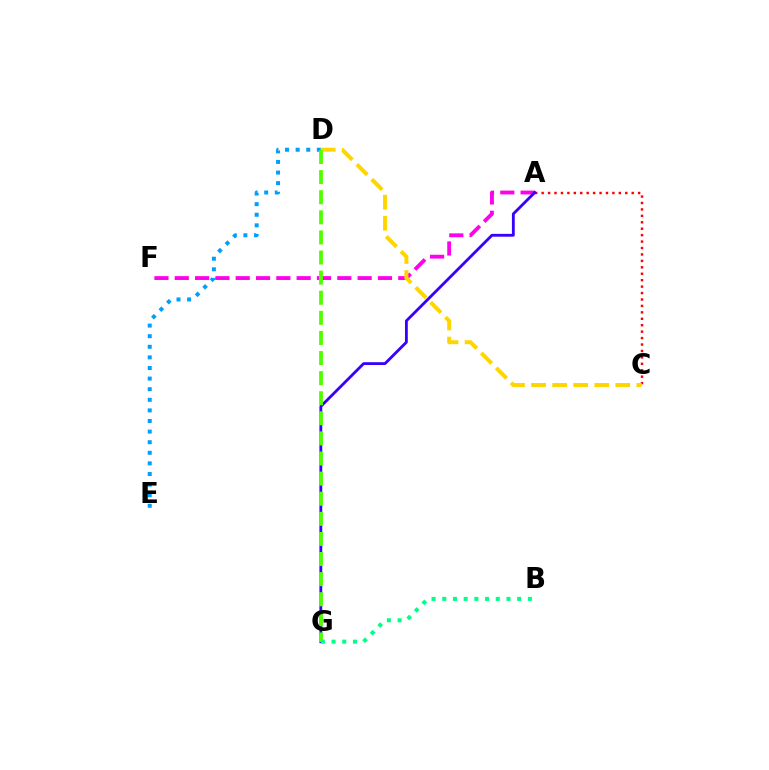{('A', 'F'): [{'color': '#ff00ed', 'line_style': 'dashed', 'thickness': 2.76}], ('A', 'C'): [{'color': '#ff0000', 'line_style': 'dotted', 'thickness': 1.75}], ('A', 'G'): [{'color': '#3700ff', 'line_style': 'solid', 'thickness': 2.04}], ('D', 'E'): [{'color': '#009eff', 'line_style': 'dotted', 'thickness': 2.88}], ('C', 'D'): [{'color': '#ffd500', 'line_style': 'dashed', 'thickness': 2.86}], ('D', 'G'): [{'color': '#4fff00', 'line_style': 'dashed', 'thickness': 2.73}], ('B', 'G'): [{'color': '#00ff86', 'line_style': 'dotted', 'thickness': 2.91}]}